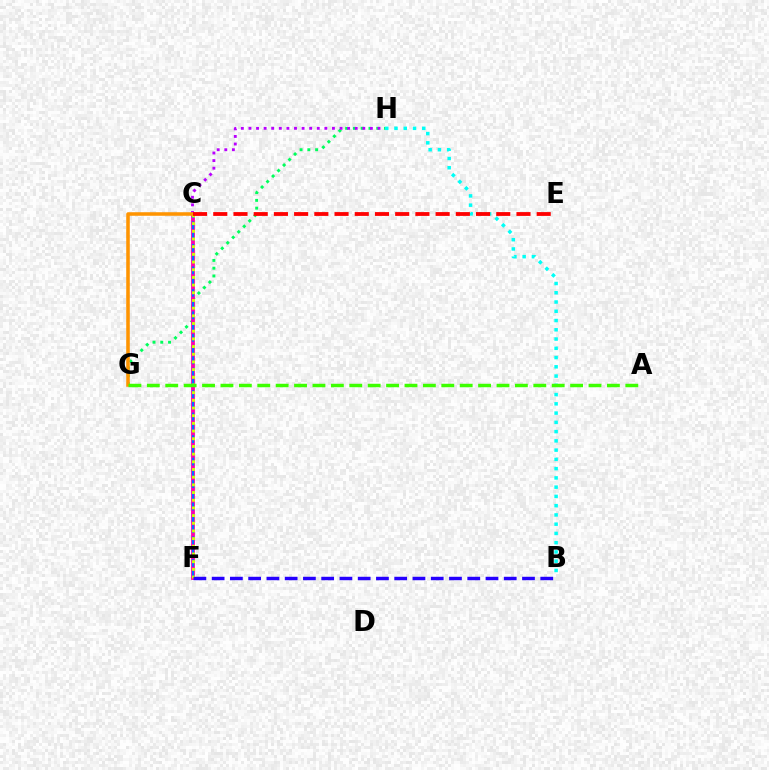{('G', 'H'): [{'color': '#00ff5c', 'line_style': 'dotted', 'thickness': 2.11}], ('C', 'F'): [{'color': '#ff00ac', 'line_style': 'solid', 'thickness': 2.74}, {'color': '#0074ff', 'line_style': 'dashed', 'thickness': 1.53}, {'color': '#d1ff00', 'line_style': 'dotted', 'thickness': 2.09}], ('C', 'H'): [{'color': '#b900ff', 'line_style': 'dotted', 'thickness': 2.06}], ('B', 'H'): [{'color': '#00fff6', 'line_style': 'dotted', 'thickness': 2.51}], ('B', 'F'): [{'color': '#2500ff', 'line_style': 'dashed', 'thickness': 2.48}], ('C', 'G'): [{'color': '#ff9400', 'line_style': 'solid', 'thickness': 2.55}], ('A', 'G'): [{'color': '#3dff00', 'line_style': 'dashed', 'thickness': 2.5}], ('C', 'E'): [{'color': '#ff0000', 'line_style': 'dashed', 'thickness': 2.75}]}